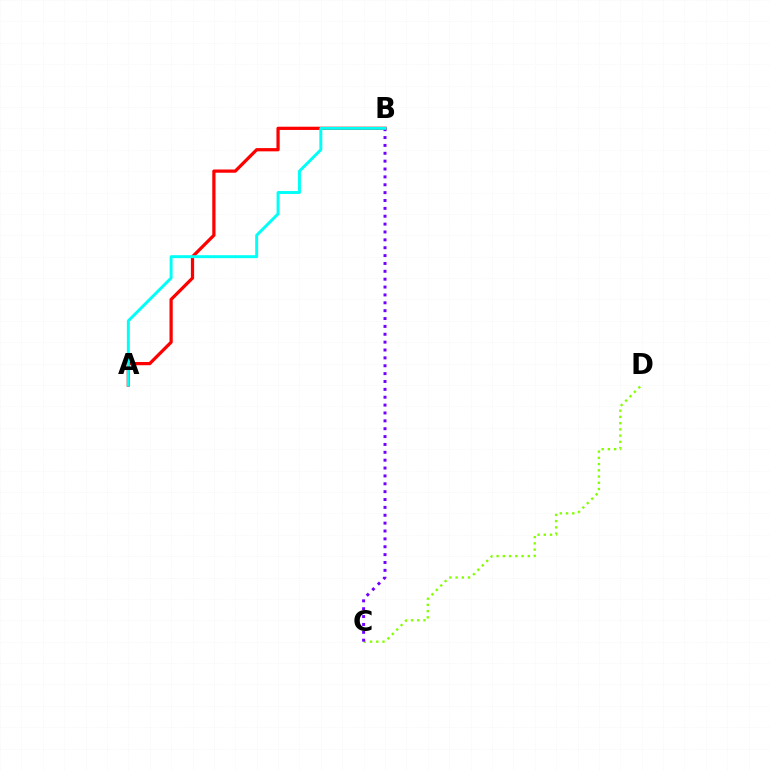{('C', 'D'): [{'color': '#84ff00', 'line_style': 'dotted', 'thickness': 1.69}], ('A', 'B'): [{'color': '#ff0000', 'line_style': 'solid', 'thickness': 2.33}, {'color': '#00fff6', 'line_style': 'solid', 'thickness': 2.12}], ('B', 'C'): [{'color': '#7200ff', 'line_style': 'dotted', 'thickness': 2.14}]}